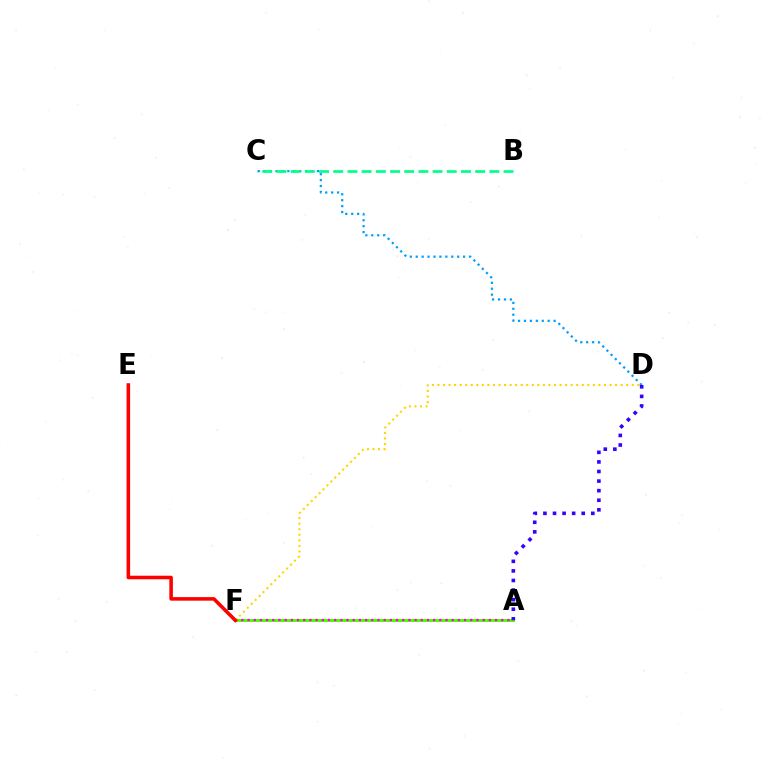{('A', 'F'): [{'color': '#4fff00', 'line_style': 'solid', 'thickness': 2.17}, {'color': '#ff00ed', 'line_style': 'dotted', 'thickness': 1.68}], ('C', 'D'): [{'color': '#009eff', 'line_style': 'dotted', 'thickness': 1.61}], ('D', 'F'): [{'color': '#ffd500', 'line_style': 'dotted', 'thickness': 1.51}], ('B', 'C'): [{'color': '#00ff86', 'line_style': 'dashed', 'thickness': 1.93}], ('E', 'F'): [{'color': '#ff0000', 'line_style': 'solid', 'thickness': 2.56}], ('A', 'D'): [{'color': '#3700ff', 'line_style': 'dotted', 'thickness': 2.6}]}